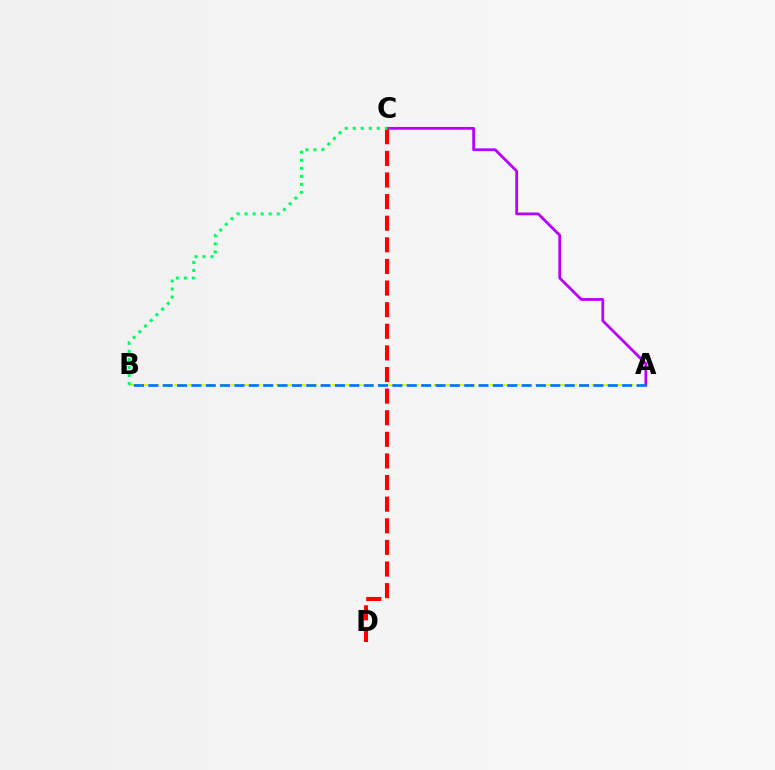{('A', 'C'): [{'color': '#b900ff', 'line_style': 'solid', 'thickness': 1.98}], ('C', 'D'): [{'color': '#ff0000', 'line_style': 'dashed', 'thickness': 2.94}], ('A', 'B'): [{'color': '#d1ff00', 'line_style': 'dashed', 'thickness': 1.53}, {'color': '#0074ff', 'line_style': 'dashed', 'thickness': 1.95}], ('B', 'C'): [{'color': '#00ff5c', 'line_style': 'dotted', 'thickness': 2.18}]}